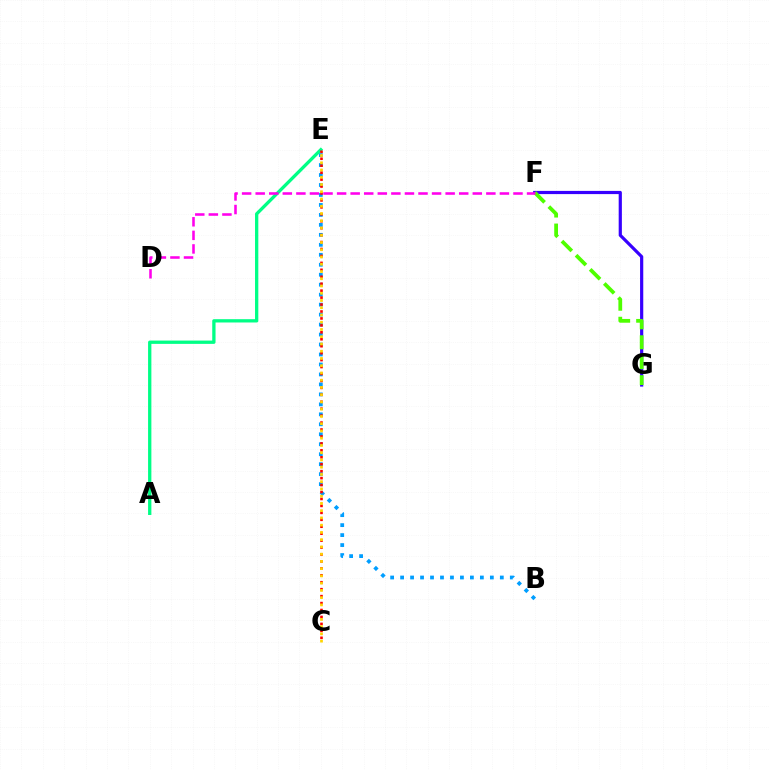{('B', 'E'): [{'color': '#009eff', 'line_style': 'dotted', 'thickness': 2.71}], ('A', 'E'): [{'color': '#00ff86', 'line_style': 'solid', 'thickness': 2.38}], ('C', 'E'): [{'color': '#ff0000', 'line_style': 'dotted', 'thickness': 1.89}, {'color': '#ffd500', 'line_style': 'dotted', 'thickness': 1.97}], ('F', 'G'): [{'color': '#3700ff', 'line_style': 'solid', 'thickness': 2.3}, {'color': '#4fff00', 'line_style': 'dashed', 'thickness': 2.71}], ('D', 'F'): [{'color': '#ff00ed', 'line_style': 'dashed', 'thickness': 1.84}]}